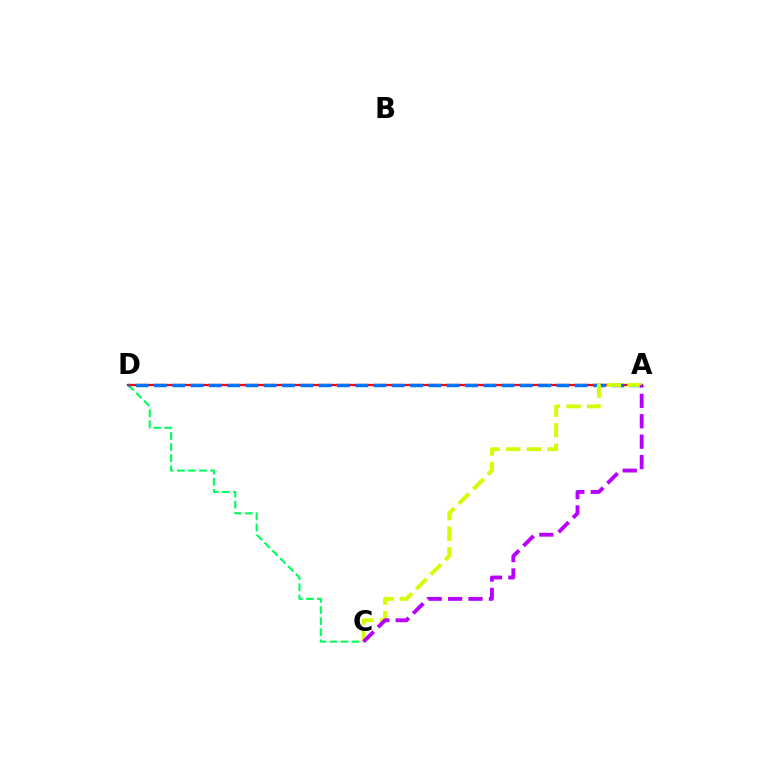{('C', 'D'): [{'color': '#00ff5c', 'line_style': 'dashed', 'thickness': 1.5}], ('A', 'D'): [{'color': '#ff0000', 'line_style': 'solid', 'thickness': 1.65}, {'color': '#0074ff', 'line_style': 'dashed', 'thickness': 2.49}], ('A', 'C'): [{'color': '#d1ff00', 'line_style': 'dashed', 'thickness': 2.8}, {'color': '#b900ff', 'line_style': 'dashed', 'thickness': 2.77}]}